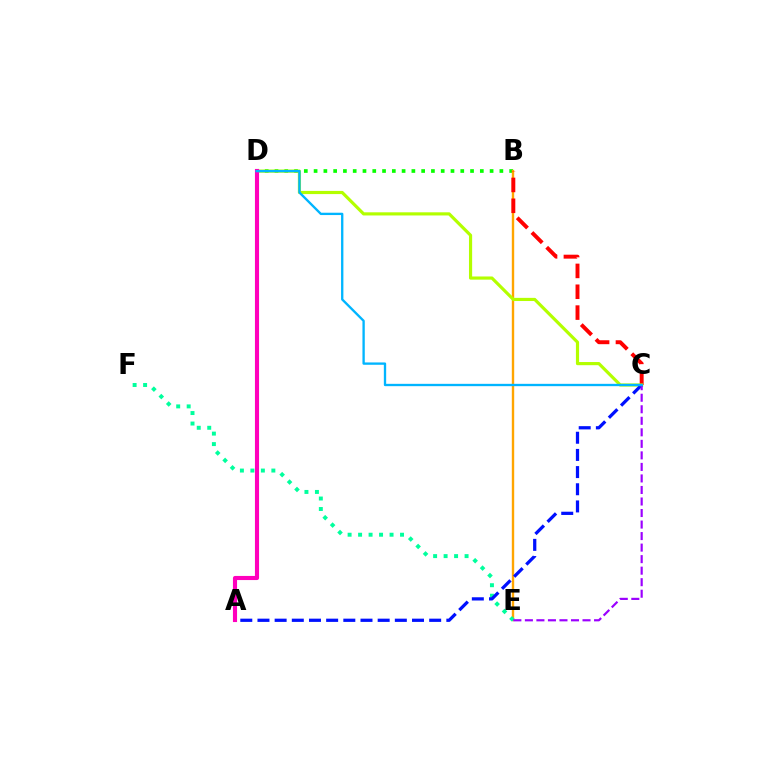{('B', 'D'): [{'color': '#08ff00', 'line_style': 'dotted', 'thickness': 2.66}], ('B', 'E'): [{'color': '#ffa500', 'line_style': 'solid', 'thickness': 1.71}], ('B', 'C'): [{'color': '#ff0000', 'line_style': 'dashed', 'thickness': 2.83}], ('E', 'F'): [{'color': '#00ff9d', 'line_style': 'dotted', 'thickness': 2.85}], ('C', 'D'): [{'color': '#b3ff00', 'line_style': 'solid', 'thickness': 2.28}, {'color': '#00b5ff', 'line_style': 'solid', 'thickness': 1.68}], ('A', 'D'): [{'color': '#ff00bd', 'line_style': 'solid', 'thickness': 2.97}], ('A', 'C'): [{'color': '#0010ff', 'line_style': 'dashed', 'thickness': 2.33}], ('C', 'E'): [{'color': '#9b00ff', 'line_style': 'dashed', 'thickness': 1.57}]}